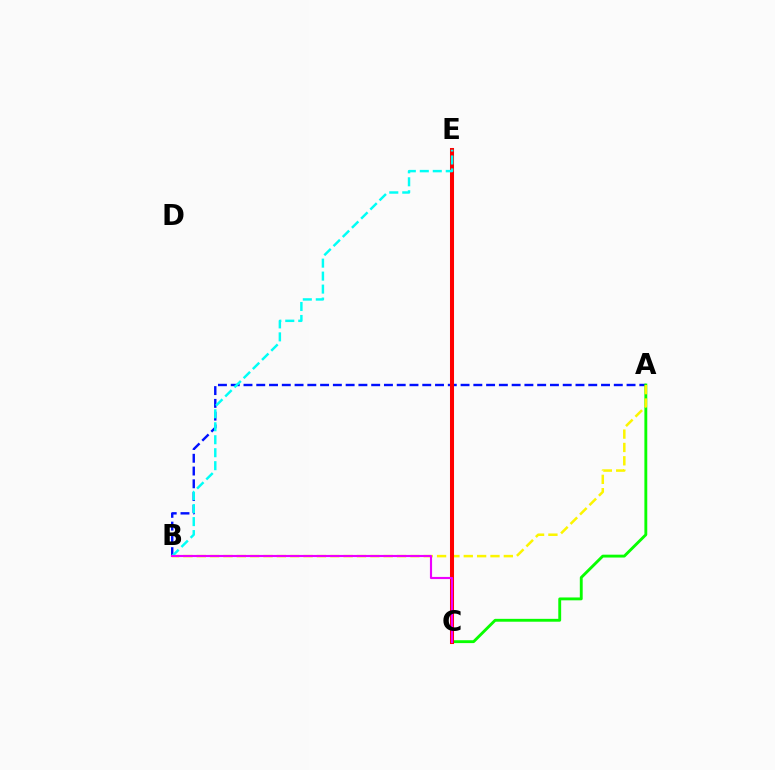{('A', 'B'): [{'color': '#0010ff', 'line_style': 'dashed', 'thickness': 1.73}, {'color': '#fcf500', 'line_style': 'dashed', 'thickness': 1.81}], ('A', 'C'): [{'color': '#08ff00', 'line_style': 'solid', 'thickness': 2.06}], ('C', 'E'): [{'color': '#ff0000', 'line_style': 'solid', 'thickness': 2.91}], ('B', 'E'): [{'color': '#00fff6', 'line_style': 'dashed', 'thickness': 1.76}], ('B', 'C'): [{'color': '#ee00ff', 'line_style': 'solid', 'thickness': 1.55}]}